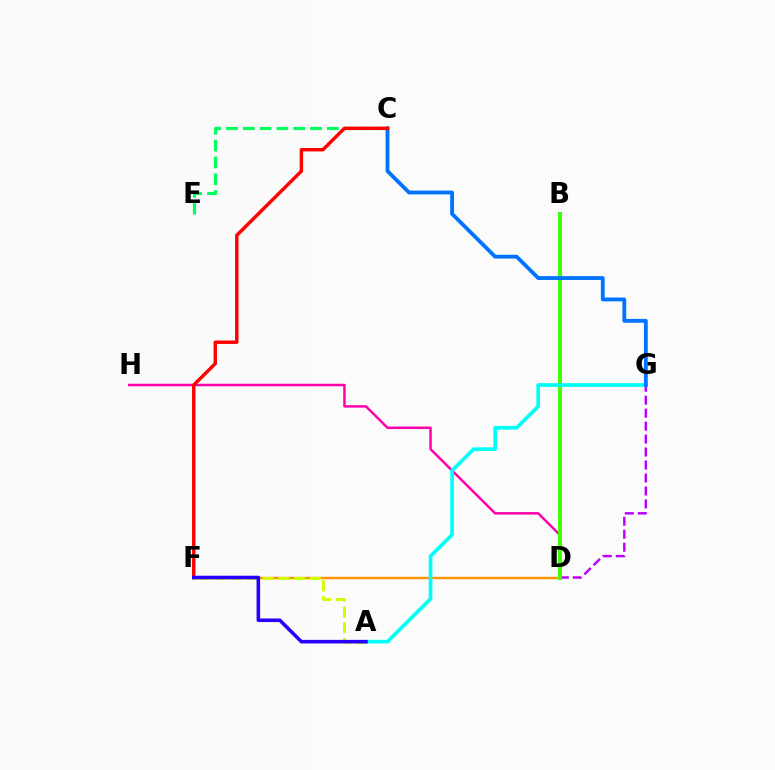{('C', 'E'): [{'color': '#00ff5c', 'line_style': 'dashed', 'thickness': 2.28}], ('D', 'H'): [{'color': '#ff00ac', 'line_style': 'solid', 'thickness': 1.79}], ('D', 'F'): [{'color': '#ff9400', 'line_style': 'solid', 'thickness': 1.72}], ('D', 'G'): [{'color': '#b900ff', 'line_style': 'dashed', 'thickness': 1.76}], ('B', 'D'): [{'color': '#3dff00', 'line_style': 'solid', 'thickness': 2.81}], ('A', 'F'): [{'color': '#d1ff00', 'line_style': 'dashed', 'thickness': 2.13}, {'color': '#2500ff', 'line_style': 'solid', 'thickness': 2.57}], ('A', 'G'): [{'color': '#00fff6', 'line_style': 'solid', 'thickness': 2.65}], ('C', 'G'): [{'color': '#0074ff', 'line_style': 'solid', 'thickness': 2.76}], ('C', 'F'): [{'color': '#ff0000', 'line_style': 'solid', 'thickness': 2.47}]}